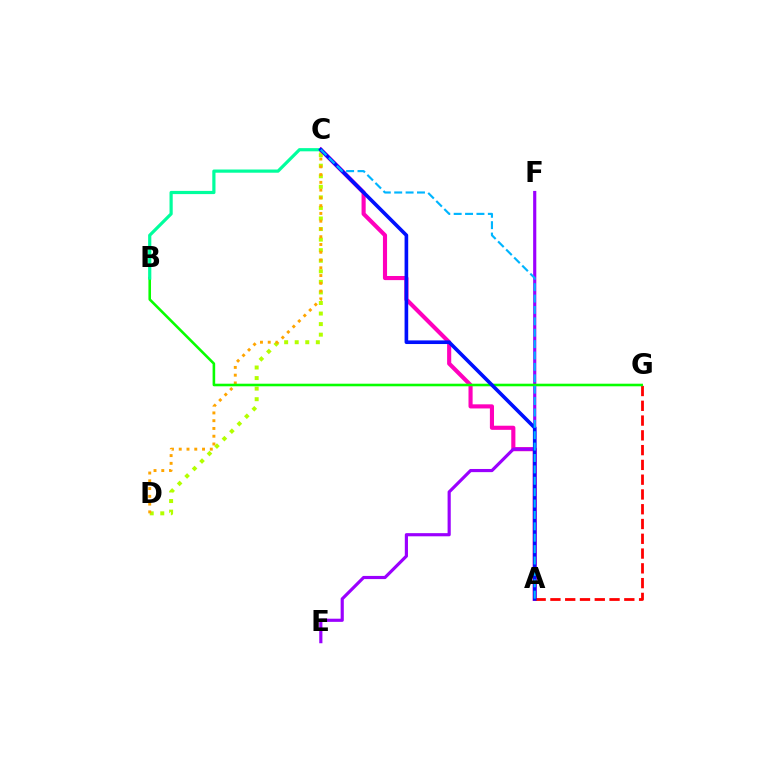{('C', 'D'): [{'color': '#b3ff00', 'line_style': 'dotted', 'thickness': 2.87}, {'color': '#ffa500', 'line_style': 'dotted', 'thickness': 2.11}], ('A', 'C'): [{'color': '#ff00bd', 'line_style': 'solid', 'thickness': 2.97}, {'color': '#0010ff', 'line_style': 'solid', 'thickness': 2.62}, {'color': '#00b5ff', 'line_style': 'dashed', 'thickness': 1.55}], ('E', 'F'): [{'color': '#9b00ff', 'line_style': 'solid', 'thickness': 2.28}], ('A', 'G'): [{'color': '#ff0000', 'line_style': 'dashed', 'thickness': 2.01}], ('B', 'G'): [{'color': '#08ff00', 'line_style': 'solid', 'thickness': 1.86}], ('B', 'C'): [{'color': '#00ff9d', 'line_style': 'solid', 'thickness': 2.3}]}